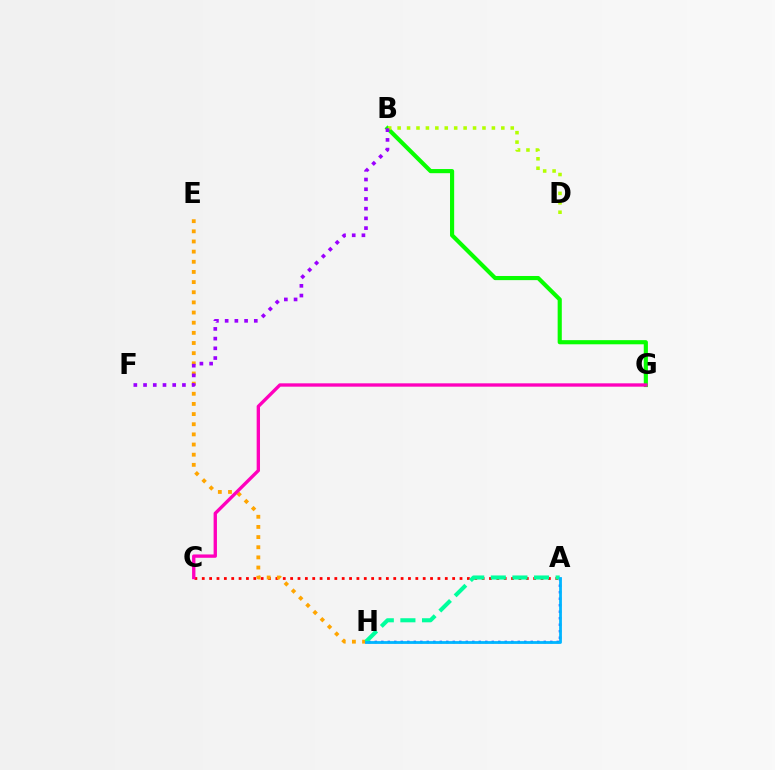{('B', 'G'): [{'color': '#08ff00', 'line_style': 'solid', 'thickness': 2.98}], ('A', 'H'): [{'color': '#0010ff', 'line_style': 'dotted', 'thickness': 1.77}, {'color': '#00ff9d', 'line_style': 'dashed', 'thickness': 2.94}, {'color': '#00b5ff', 'line_style': 'solid', 'thickness': 2.02}], ('A', 'C'): [{'color': '#ff0000', 'line_style': 'dotted', 'thickness': 2.0}], ('E', 'H'): [{'color': '#ffa500', 'line_style': 'dotted', 'thickness': 2.76}], ('C', 'G'): [{'color': '#ff00bd', 'line_style': 'solid', 'thickness': 2.41}], ('B', 'D'): [{'color': '#b3ff00', 'line_style': 'dotted', 'thickness': 2.56}], ('B', 'F'): [{'color': '#9b00ff', 'line_style': 'dotted', 'thickness': 2.64}]}